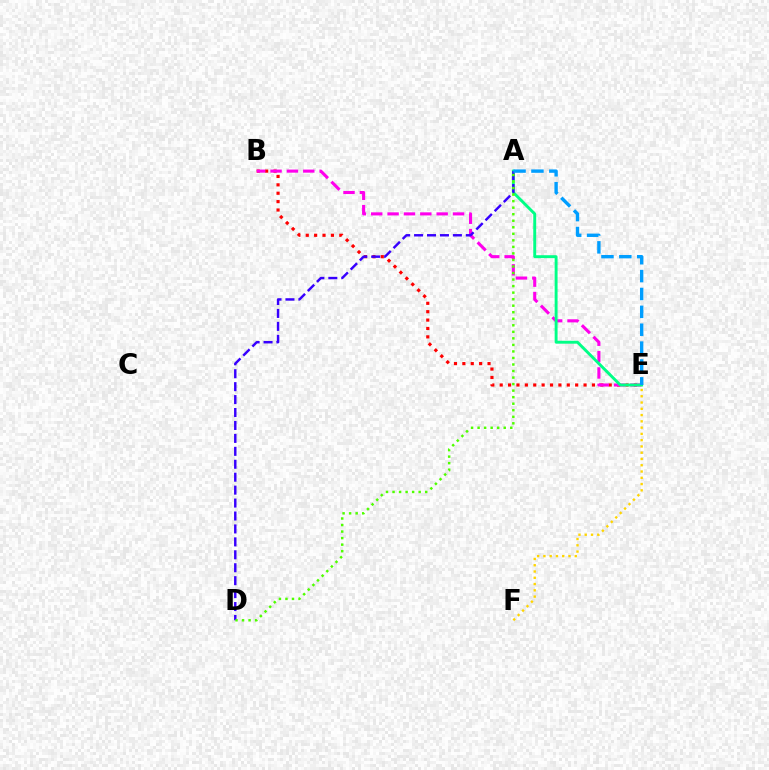{('B', 'E'): [{'color': '#ff0000', 'line_style': 'dotted', 'thickness': 2.28}, {'color': '#ff00ed', 'line_style': 'dashed', 'thickness': 2.22}], ('A', 'E'): [{'color': '#00ff86', 'line_style': 'solid', 'thickness': 2.1}, {'color': '#009eff', 'line_style': 'dashed', 'thickness': 2.43}], ('A', 'D'): [{'color': '#3700ff', 'line_style': 'dashed', 'thickness': 1.76}, {'color': '#4fff00', 'line_style': 'dotted', 'thickness': 1.78}], ('E', 'F'): [{'color': '#ffd500', 'line_style': 'dotted', 'thickness': 1.7}]}